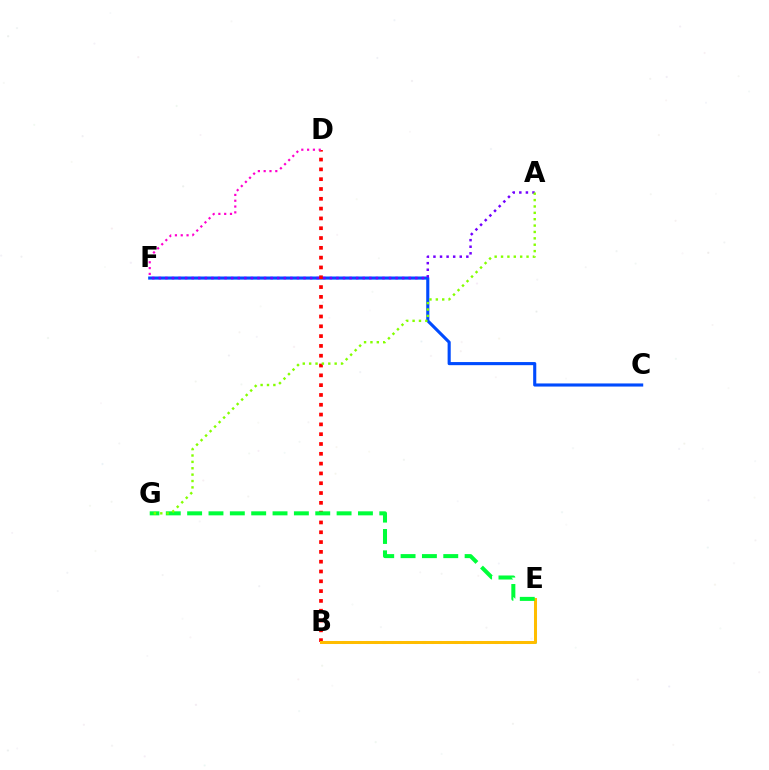{('C', 'F'): [{'color': '#004bff', 'line_style': 'solid', 'thickness': 2.24}], ('B', 'D'): [{'color': '#ff0000', 'line_style': 'dotted', 'thickness': 2.66}], ('D', 'F'): [{'color': '#ff00cf', 'line_style': 'dotted', 'thickness': 1.58}], ('B', 'E'): [{'color': '#00fff6', 'line_style': 'dotted', 'thickness': 2.18}, {'color': '#ffbd00', 'line_style': 'solid', 'thickness': 2.16}], ('E', 'G'): [{'color': '#00ff39', 'line_style': 'dashed', 'thickness': 2.9}], ('A', 'F'): [{'color': '#7200ff', 'line_style': 'dotted', 'thickness': 1.79}], ('A', 'G'): [{'color': '#84ff00', 'line_style': 'dotted', 'thickness': 1.73}]}